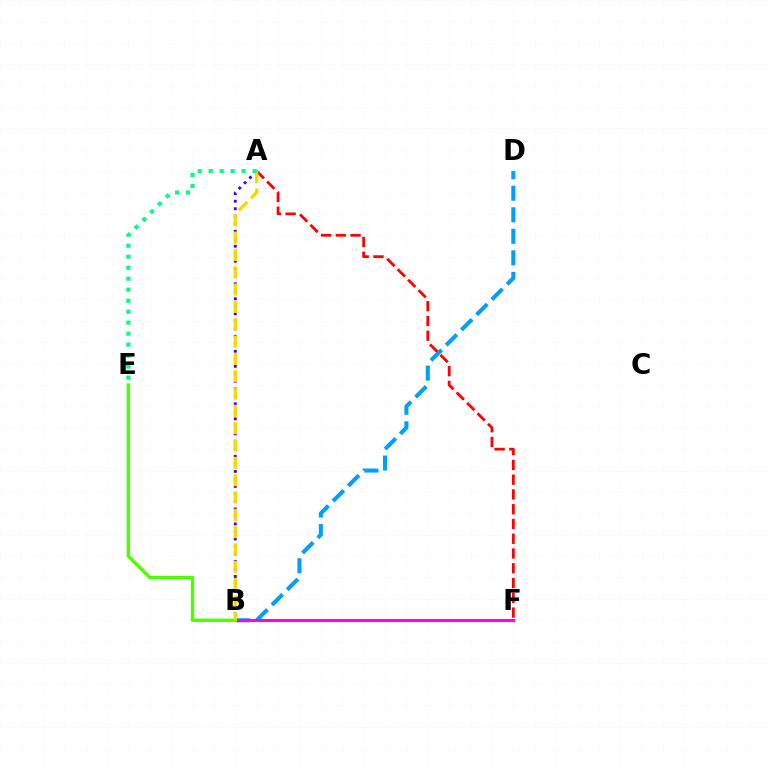{('A', 'B'): [{'color': '#3700ff', 'line_style': 'dotted', 'thickness': 2.04}, {'color': '#ffd500', 'line_style': 'dashed', 'thickness': 2.35}], ('B', 'D'): [{'color': '#009eff', 'line_style': 'dashed', 'thickness': 2.92}], ('B', 'F'): [{'color': '#ff00ed', 'line_style': 'solid', 'thickness': 2.19}], ('A', 'F'): [{'color': '#ff0000', 'line_style': 'dashed', 'thickness': 2.01}], ('B', 'E'): [{'color': '#4fff00', 'line_style': 'solid', 'thickness': 2.44}], ('A', 'E'): [{'color': '#00ff86', 'line_style': 'dotted', 'thickness': 2.99}]}